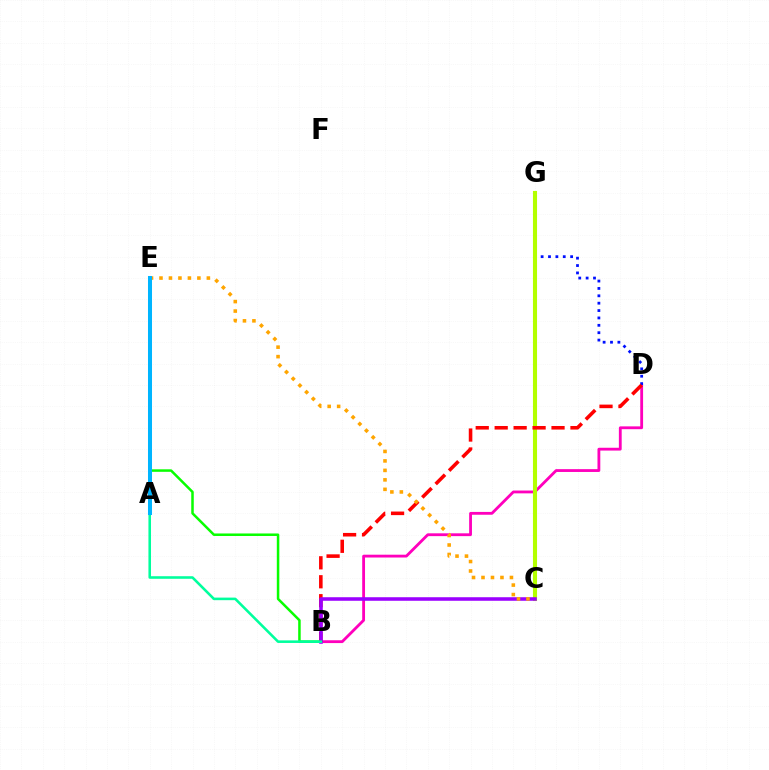{('B', 'D'): [{'color': '#ff00bd', 'line_style': 'solid', 'thickness': 2.03}, {'color': '#ff0000', 'line_style': 'dashed', 'thickness': 2.57}], ('D', 'G'): [{'color': '#0010ff', 'line_style': 'dotted', 'thickness': 2.0}], ('B', 'E'): [{'color': '#08ff00', 'line_style': 'solid', 'thickness': 1.81}, {'color': '#00ff9d', 'line_style': 'solid', 'thickness': 1.85}], ('C', 'G'): [{'color': '#b3ff00', 'line_style': 'solid', 'thickness': 2.94}], ('B', 'C'): [{'color': '#9b00ff', 'line_style': 'solid', 'thickness': 2.55}], ('C', 'E'): [{'color': '#ffa500', 'line_style': 'dotted', 'thickness': 2.57}], ('A', 'E'): [{'color': '#00b5ff', 'line_style': 'solid', 'thickness': 2.9}]}